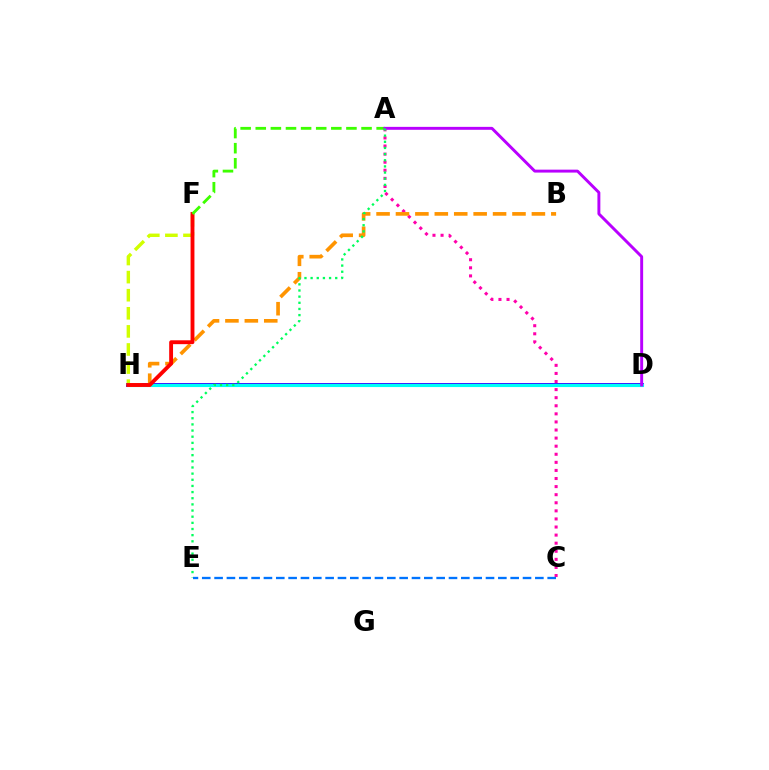{('D', 'H'): [{'color': '#2500ff', 'line_style': 'solid', 'thickness': 2.74}, {'color': '#00fff6', 'line_style': 'solid', 'thickness': 2.24}], ('A', 'C'): [{'color': '#ff00ac', 'line_style': 'dotted', 'thickness': 2.2}], ('B', 'H'): [{'color': '#ff9400', 'line_style': 'dashed', 'thickness': 2.64}], ('F', 'H'): [{'color': '#d1ff00', 'line_style': 'dashed', 'thickness': 2.46}, {'color': '#ff0000', 'line_style': 'solid', 'thickness': 2.78}], ('A', 'F'): [{'color': '#3dff00', 'line_style': 'dashed', 'thickness': 2.05}], ('A', 'D'): [{'color': '#b900ff', 'line_style': 'solid', 'thickness': 2.11}], ('A', 'E'): [{'color': '#00ff5c', 'line_style': 'dotted', 'thickness': 1.67}], ('C', 'E'): [{'color': '#0074ff', 'line_style': 'dashed', 'thickness': 1.68}]}